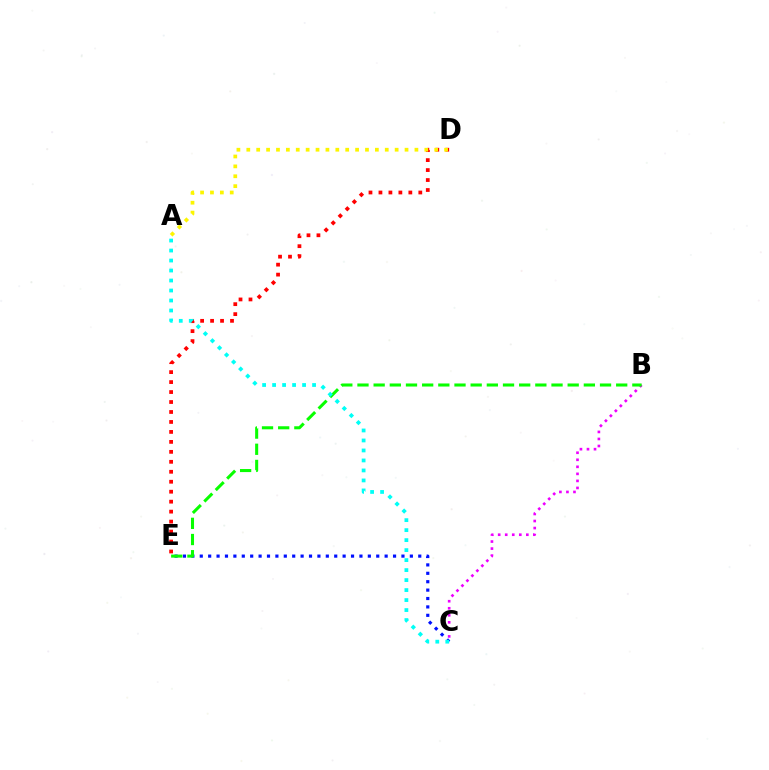{('B', 'C'): [{'color': '#ee00ff', 'line_style': 'dotted', 'thickness': 1.91}], ('C', 'E'): [{'color': '#0010ff', 'line_style': 'dotted', 'thickness': 2.28}], ('D', 'E'): [{'color': '#ff0000', 'line_style': 'dotted', 'thickness': 2.71}], ('A', 'D'): [{'color': '#fcf500', 'line_style': 'dotted', 'thickness': 2.69}], ('B', 'E'): [{'color': '#08ff00', 'line_style': 'dashed', 'thickness': 2.2}], ('A', 'C'): [{'color': '#00fff6', 'line_style': 'dotted', 'thickness': 2.72}]}